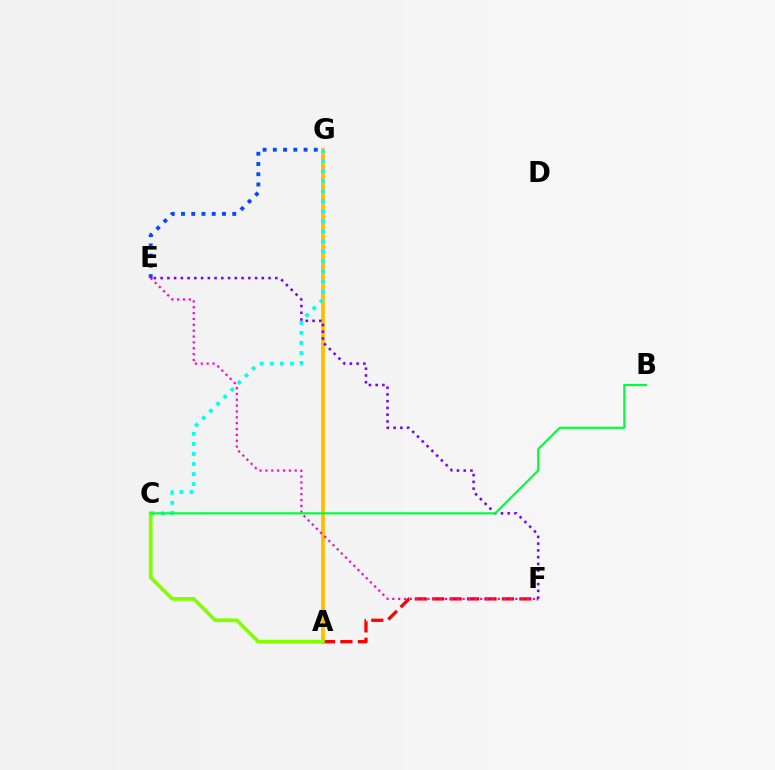{('A', 'G'): [{'color': '#ffbd00', 'line_style': 'solid', 'thickness': 2.71}], ('A', 'F'): [{'color': '#ff0000', 'line_style': 'dashed', 'thickness': 2.37}], ('E', 'F'): [{'color': '#7200ff', 'line_style': 'dotted', 'thickness': 1.83}, {'color': '#ff00cf', 'line_style': 'dotted', 'thickness': 1.59}], ('C', 'G'): [{'color': '#00fff6', 'line_style': 'dotted', 'thickness': 2.73}], ('E', 'G'): [{'color': '#004bff', 'line_style': 'dotted', 'thickness': 2.78}], ('A', 'C'): [{'color': '#84ff00', 'line_style': 'solid', 'thickness': 2.68}], ('B', 'C'): [{'color': '#00ff39', 'line_style': 'solid', 'thickness': 1.57}]}